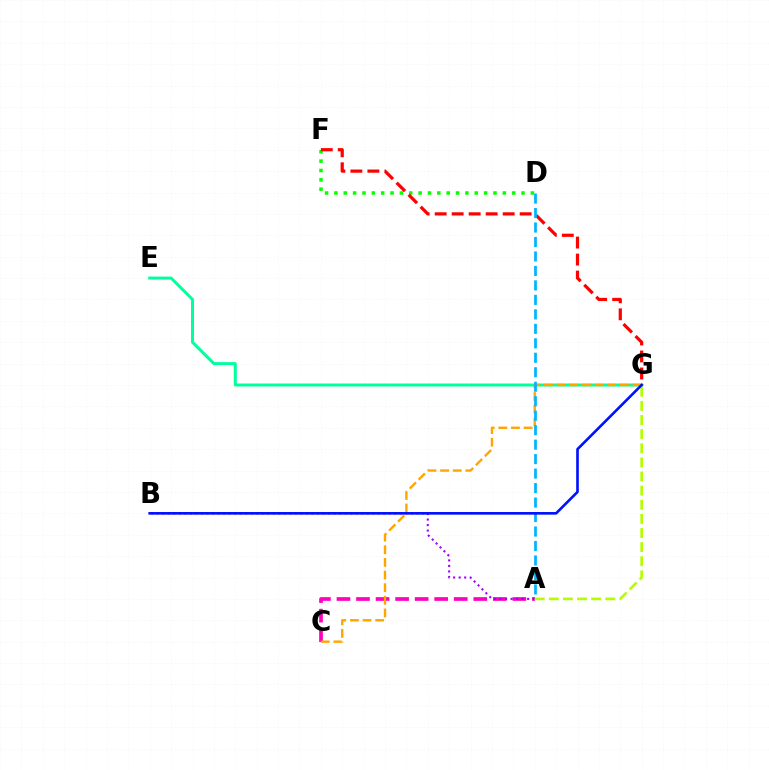{('E', 'G'): [{'color': '#00ff9d', 'line_style': 'solid', 'thickness': 2.15}], ('D', 'F'): [{'color': '#08ff00', 'line_style': 'dotted', 'thickness': 2.54}], ('A', 'C'): [{'color': '#ff00bd', 'line_style': 'dashed', 'thickness': 2.66}], ('C', 'G'): [{'color': '#ffa500', 'line_style': 'dashed', 'thickness': 1.72}], ('A', 'B'): [{'color': '#9b00ff', 'line_style': 'dotted', 'thickness': 1.5}], ('F', 'G'): [{'color': '#ff0000', 'line_style': 'dashed', 'thickness': 2.31}], ('A', 'D'): [{'color': '#00b5ff', 'line_style': 'dashed', 'thickness': 1.97}], ('A', 'G'): [{'color': '#b3ff00', 'line_style': 'dashed', 'thickness': 1.92}], ('B', 'G'): [{'color': '#0010ff', 'line_style': 'solid', 'thickness': 1.89}]}